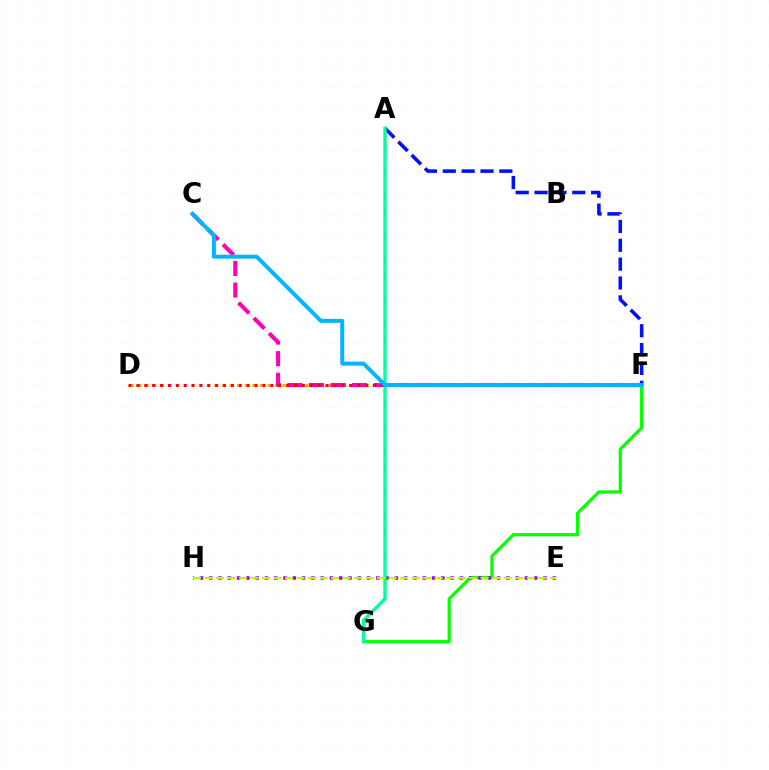{('D', 'F'): [{'color': '#ffa500', 'line_style': 'dotted', 'thickness': 2.06}, {'color': '#ff0000', 'line_style': 'dotted', 'thickness': 2.14}], ('C', 'F'): [{'color': '#ff00bd', 'line_style': 'dashed', 'thickness': 2.93}, {'color': '#00b5ff', 'line_style': 'solid', 'thickness': 2.85}], ('F', 'G'): [{'color': '#08ff00', 'line_style': 'solid', 'thickness': 2.32}], ('A', 'F'): [{'color': '#0010ff', 'line_style': 'dashed', 'thickness': 2.56}], ('E', 'H'): [{'color': '#9b00ff', 'line_style': 'dotted', 'thickness': 2.52}, {'color': '#b3ff00', 'line_style': 'dashed', 'thickness': 1.56}], ('A', 'G'): [{'color': '#00ff9d', 'line_style': 'solid', 'thickness': 2.46}]}